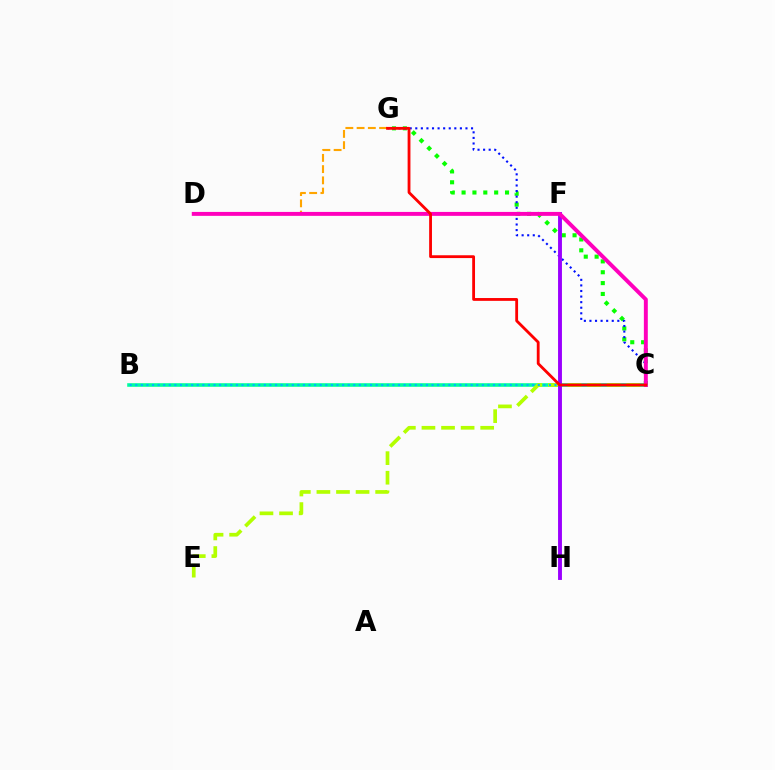{('B', 'C'): [{'color': '#00ff9d', 'line_style': 'solid', 'thickness': 2.59}, {'color': '#00b5ff', 'line_style': 'dotted', 'thickness': 1.52}], ('C', 'E'): [{'color': '#b3ff00', 'line_style': 'dashed', 'thickness': 2.66}], ('C', 'G'): [{'color': '#08ff00', 'line_style': 'dotted', 'thickness': 2.95}, {'color': '#0010ff', 'line_style': 'dotted', 'thickness': 1.51}, {'color': '#ff0000', 'line_style': 'solid', 'thickness': 2.03}], ('D', 'G'): [{'color': '#ffa500', 'line_style': 'dashed', 'thickness': 1.53}], ('F', 'H'): [{'color': '#9b00ff', 'line_style': 'solid', 'thickness': 2.8}], ('C', 'D'): [{'color': '#ff00bd', 'line_style': 'solid', 'thickness': 2.83}]}